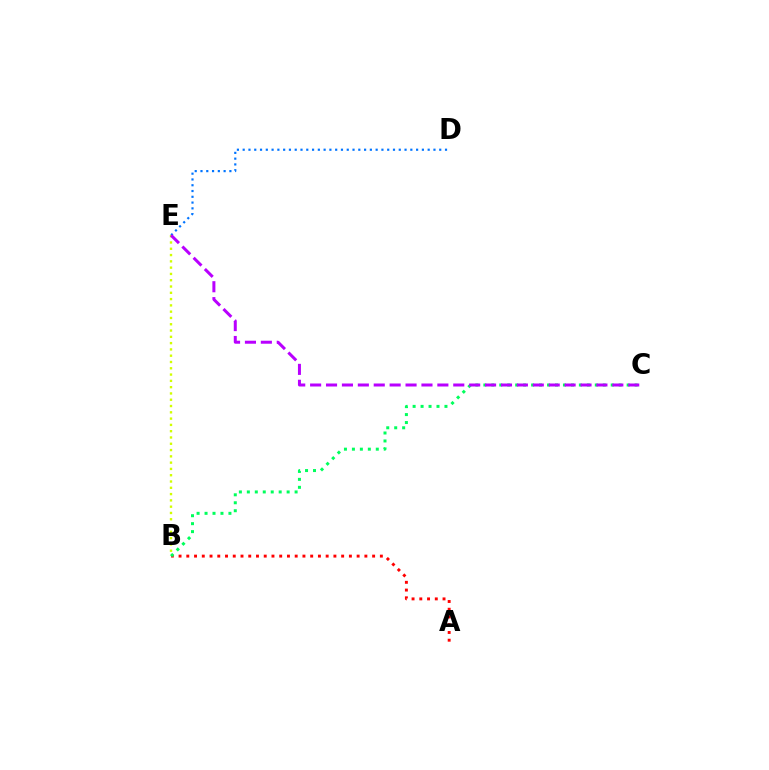{('A', 'B'): [{'color': '#ff0000', 'line_style': 'dotted', 'thickness': 2.1}], ('D', 'E'): [{'color': '#0074ff', 'line_style': 'dotted', 'thickness': 1.57}], ('B', 'E'): [{'color': '#d1ff00', 'line_style': 'dotted', 'thickness': 1.71}], ('B', 'C'): [{'color': '#00ff5c', 'line_style': 'dotted', 'thickness': 2.16}], ('C', 'E'): [{'color': '#b900ff', 'line_style': 'dashed', 'thickness': 2.16}]}